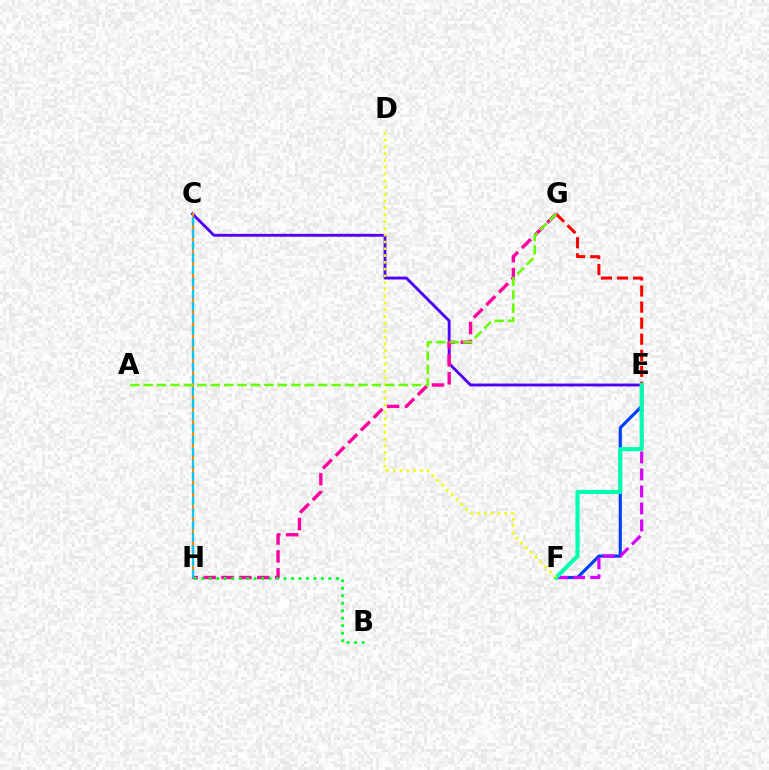{('C', 'E'): [{'color': '#4f00ff', 'line_style': 'solid', 'thickness': 2.06}], ('C', 'H'): [{'color': '#ff8800', 'line_style': 'solid', 'thickness': 1.51}, {'color': '#00c7ff', 'line_style': 'dashed', 'thickness': 1.65}], ('G', 'H'): [{'color': '#ff00a0', 'line_style': 'dashed', 'thickness': 2.43}], ('E', 'G'): [{'color': '#ff0000', 'line_style': 'dashed', 'thickness': 2.18}], ('E', 'F'): [{'color': '#003fff', 'line_style': 'solid', 'thickness': 2.27}, {'color': '#d600ff', 'line_style': 'dashed', 'thickness': 2.31}, {'color': '#00ffaf', 'line_style': 'solid', 'thickness': 2.98}], ('B', 'H'): [{'color': '#00ff27', 'line_style': 'dotted', 'thickness': 2.03}], ('D', 'F'): [{'color': '#eeff00', 'line_style': 'dotted', 'thickness': 1.85}], ('A', 'G'): [{'color': '#66ff00', 'line_style': 'dashed', 'thickness': 1.82}]}